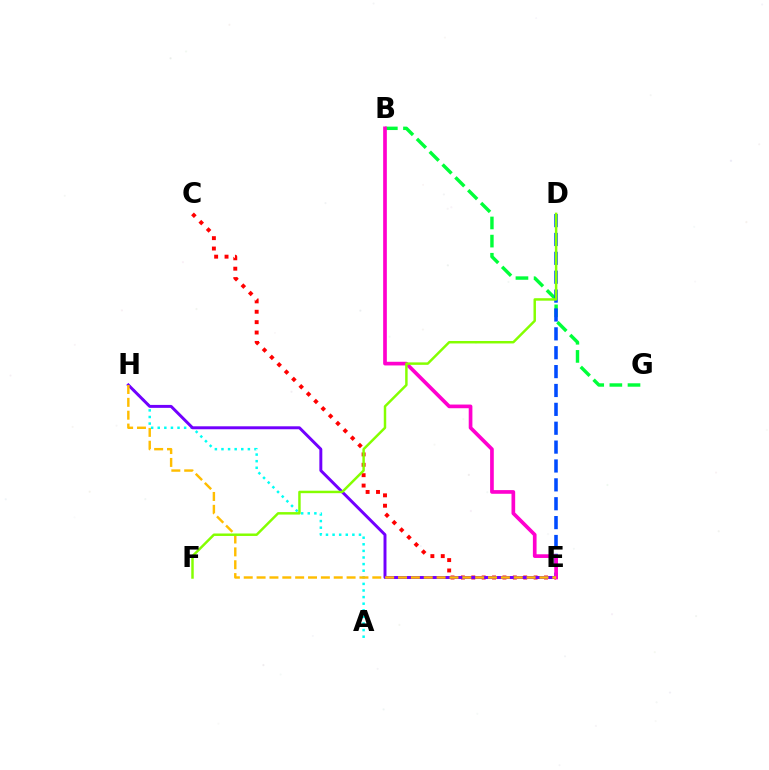{('C', 'E'): [{'color': '#ff0000', 'line_style': 'dotted', 'thickness': 2.82}], ('B', 'G'): [{'color': '#00ff39', 'line_style': 'dashed', 'thickness': 2.46}], ('A', 'H'): [{'color': '#00fff6', 'line_style': 'dotted', 'thickness': 1.79}], ('E', 'H'): [{'color': '#7200ff', 'line_style': 'solid', 'thickness': 2.12}, {'color': '#ffbd00', 'line_style': 'dashed', 'thickness': 1.75}], ('D', 'E'): [{'color': '#004bff', 'line_style': 'dashed', 'thickness': 2.56}], ('B', 'E'): [{'color': '#ff00cf', 'line_style': 'solid', 'thickness': 2.65}], ('D', 'F'): [{'color': '#84ff00', 'line_style': 'solid', 'thickness': 1.78}]}